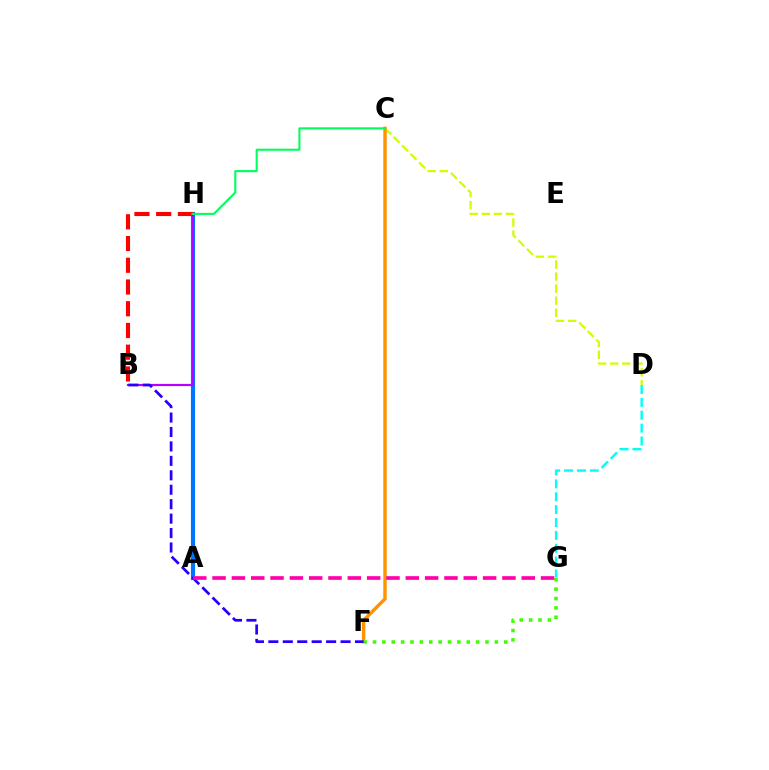{('A', 'H'): [{'color': '#0074ff', 'line_style': 'solid', 'thickness': 2.99}], ('B', 'H'): [{'color': '#b900ff', 'line_style': 'solid', 'thickness': 1.57}, {'color': '#ff0000', 'line_style': 'dashed', 'thickness': 2.95}], ('C', 'D'): [{'color': '#d1ff00', 'line_style': 'dashed', 'thickness': 1.64}], ('C', 'F'): [{'color': '#ff9400', 'line_style': 'solid', 'thickness': 2.48}], ('B', 'F'): [{'color': '#2500ff', 'line_style': 'dashed', 'thickness': 1.96}], ('D', 'G'): [{'color': '#00fff6', 'line_style': 'dashed', 'thickness': 1.75}], ('F', 'G'): [{'color': '#3dff00', 'line_style': 'dotted', 'thickness': 2.55}], ('C', 'H'): [{'color': '#00ff5c', 'line_style': 'solid', 'thickness': 1.51}], ('A', 'G'): [{'color': '#ff00ac', 'line_style': 'dashed', 'thickness': 2.63}]}